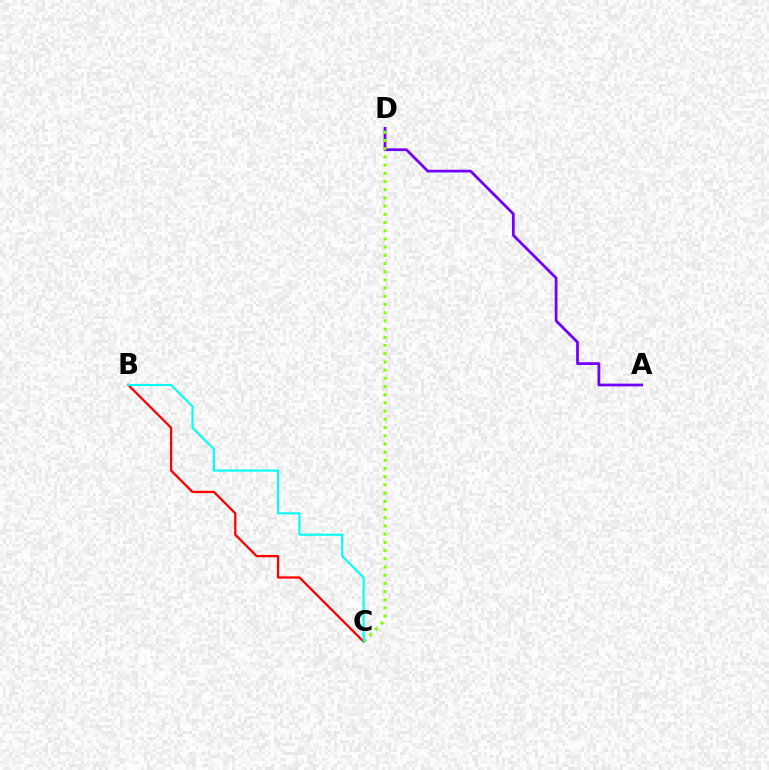{('A', 'D'): [{'color': '#7200ff', 'line_style': 'solid', 'thickness': 1.98}], ('C', 'D'): [{'color': '#84ff00', 'line_style': 'dotted', 'thickness': 2.23}], ('B', 'C'): [{'color': '#ff0000', 'line_style': 'solid', 'thickness': 1.63}, {'color': '#00fff6', 'line_style': 'solid', 'thickness': 1.52}]}